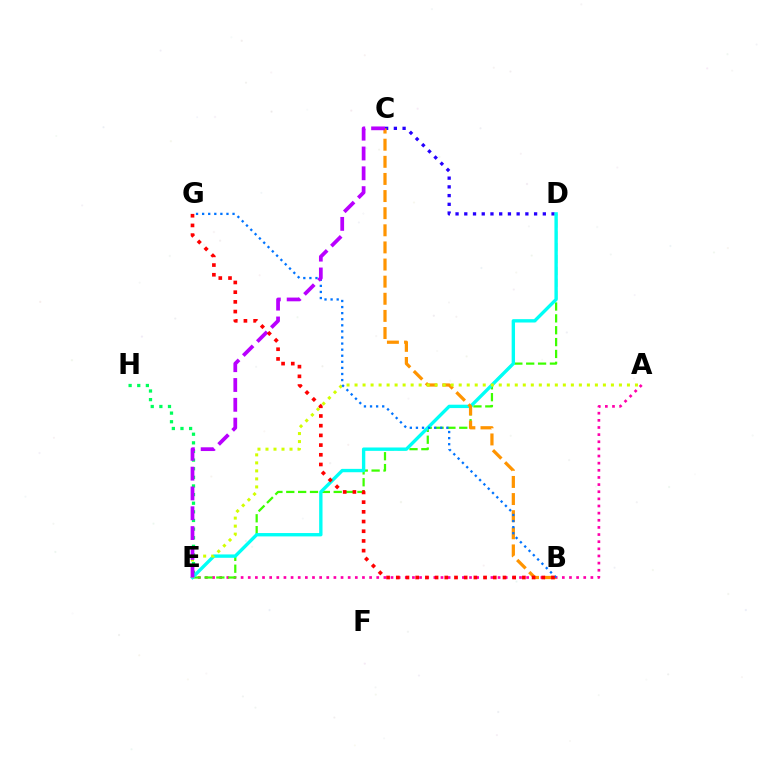{('E', 'H'): [{'color': '#00ff5c', 'line_style': 'dotted', 'thickness': 2.34}], ('A', 'E'): [{'color': '#ff00ac', 'line_style': 'dotted', 'thickness': 1.94}, {'color': '#d1ff00', 'line_style': 'dotted', 'thickness': 2.18}], ('D', 'E'): [{'color': '#3dff00', 'line_style': 'dashed', 'thickness': 1.61}, {'color': '#00fff6', 'line_style': 'solid', 'thickness': 2.42}], ('C', 'D'): [{'color': '#2500ff', 'line_style': 'dotted', 'thickness': 2.37}], ('B', 'C'): [{'color': '#ff9400', 'line_style': 'dashed', 'thickness': 2.33}], ('B', 'G'): [{'color': '#0074ff', 'line_style': 'dotted', 'thickness': 1.65}, {'color': '#ff0000', 'line_style': 'dotted', 'thickness': 2.64}], ('C', 'E'): [{'color': '#b900ff', 'line_style': 'dashed', 'thickness': 2.69}]}